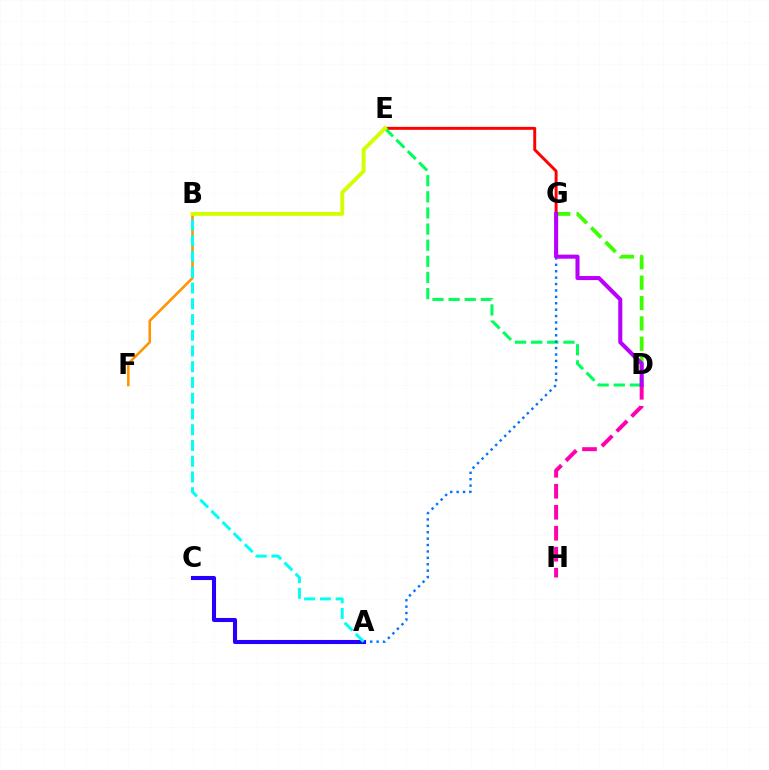{('E', 'G'): [{'color': '#ff0000', 'line_style': 'solid', 'thickness': 2.12}], ('B', 'F'): [{'color': '#ff9400', 'line_style': 'solid', 'thickness': 1.85}], ('D', 'H'): [{'color': '#ff00ac', 'line_style': 'dashed', 'thickness': 2.85}], ('D', 'E'): [{'color': '#00ff5c', 'line_style': 'dashed', 'thickness': 2.19}], ('A', 'G'): [{'color': '#0074ff', 'line_style': 'dotted', 'thickness': 1.74}], ('A', 'C'): [{'color': '#2500ff', 'line_style': 'solid', 'thickness': 2.93}], ('A', 'B'): [{'color': '#00fff6', 'line_style': 'dashed', 'thickness': 2.14}], ('D', 'G'): [{'color': '#3dff00', 'line_style': 'dashed', 'thickness': 2.77}, {'color': '#b900ff', 'line_style': 'solid', 'thickness': 2.93}], ('B', 'E'): [{'color': '#d1ff00', 'line_style': 'solid', 'thickness': 2.81}]}